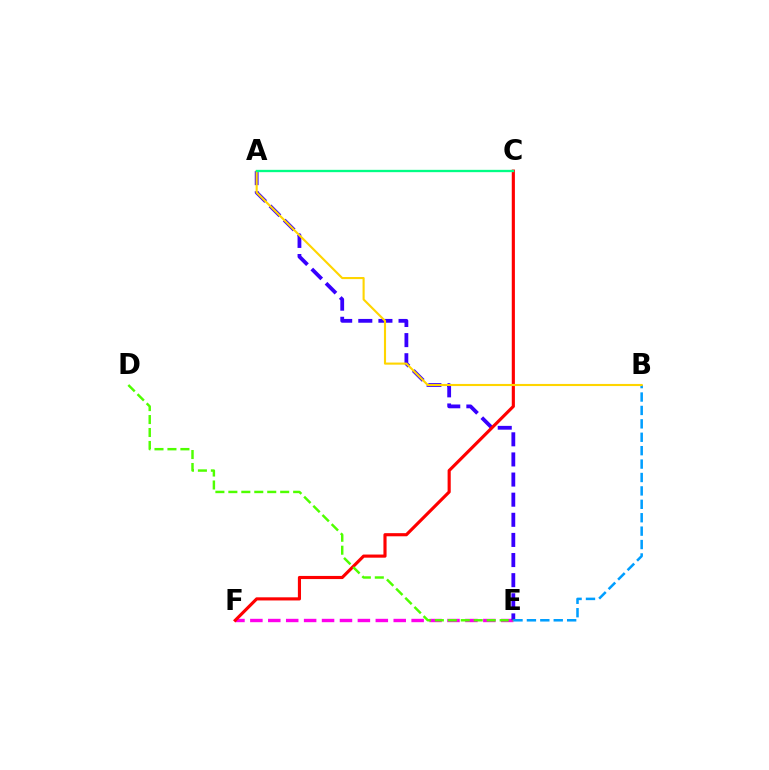{('E', 'F'): [{'color': '#ff00ed', 'line_style': 'dashed', 'thickness': 2.43}], ('A', 'E'): [{'color': '#3700ff', 'line_style': 'dashed', 'thickness': 2.73}], ('C', 'F'): [{'color': '#ff0000', 'line_style': 'solid', 'thickness': 2.26}], ('D', 'E'): [{'color': '#4fff00', 'line_style': 'dashed', 'thickness': 1.76}], ('B', 'E'): [{'color': '#009eff', 'line_style': 'dashed', 'thickness': 1.82}], ('A', 'B'): [{'color': '#ffd500', 'line_style': 'solid', 'thickness': 1.52}], ('A', 'C'): [{'color': '#00ff86', 'line_style': 'solid', 'thickness': 1.67}]}